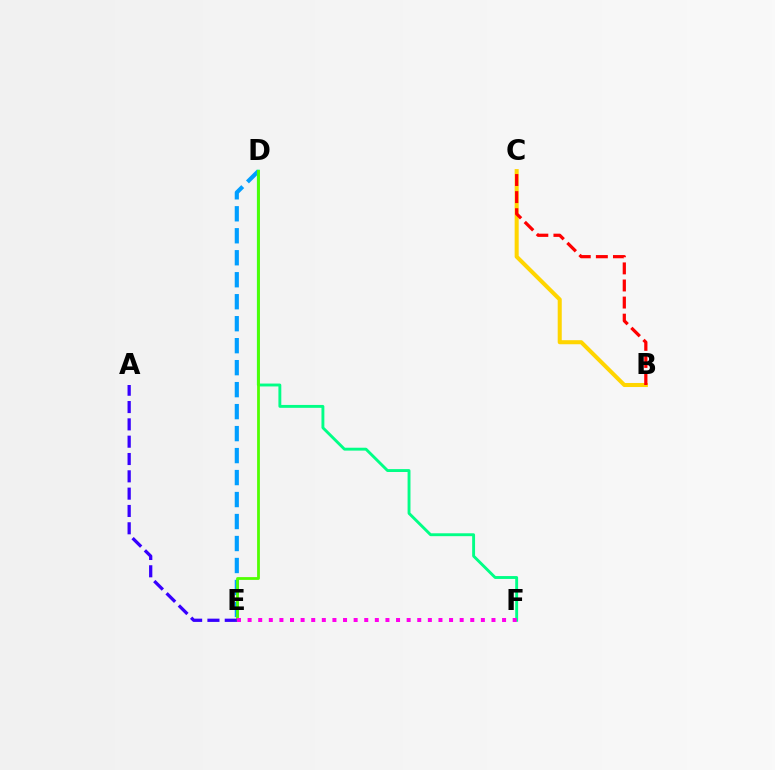{('D', 'E'): [{'color': '#009eff', 'line_style': 'dashed', 'thickness': 2.99}, {'color': '#4fff00', 'line_style': 'solid', 'thickness': 2.01}], ('D', 'F'): [{'color': '#00ff86', 'line_style': 'solid', 'thickness': 2.08}], ('B', 'C'): [{'color': '#ffd500', 'line_style': 'solid', 'thickness': 2.91}, {'color': '#ff0000', 'line_style': 'dashed', 'thickness': 2.32}], ('A', 'E'): [{'color': '#3700ff', 'line_style': 'dashed', 'thickness': 2.35}], ('E', 'F'): [{'color': '#ff00ed', 'line_style': 'dotted', 'thickness': 2.88}]}